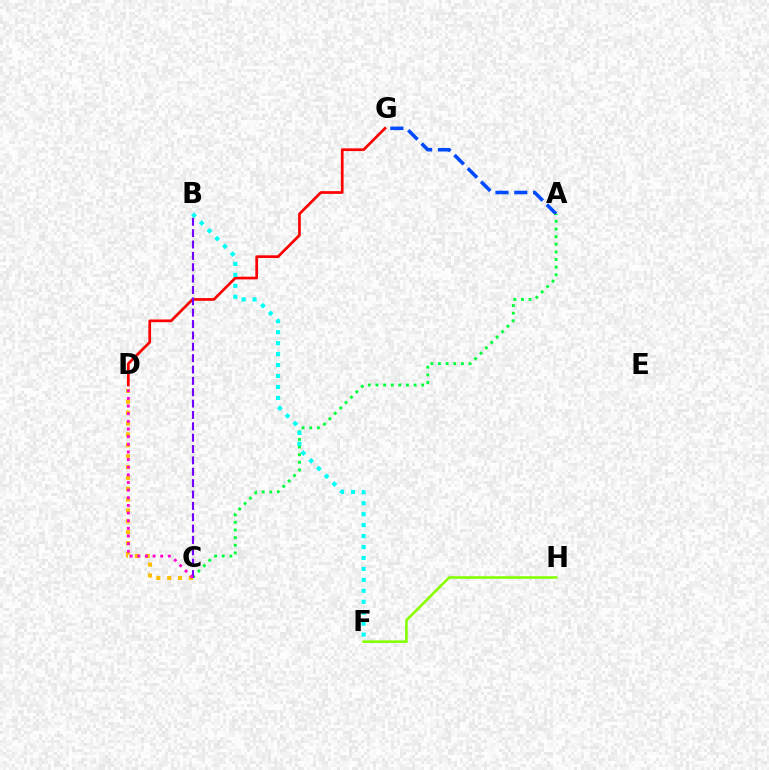{('C', 'D'): [{'color': '#ffbd00', 'line_style': 'dotted', 'thickness': 2.95}, {'color': '#ff00cf', 'line_style': 'dotted', 'thickness': 2.08}], ('D', 'G'): [{'color': '#ff0000', 'line_style': 'solid', 'thickness': 1.95}], ('A', 'G'): [{'color': '#004bff', 'line_style': 'dashed', 'thickness': 2.56}], ('A', 'C'): [{'color': '#00ff39', 'line_style': 'dotted', 'thickness': 2.07}], ('B', 'C'): [{'color': '#7200ff', 'line_style': 'dashed', 'thickness': 1.54}], ('F', 'H'): [{'color': '#84ff00', 'line_style': 'solid', 'thickness': 1.86}], ('B', 'F'): [{'color': '#00fff6', 'line_style': 'dotted', 'thickness': 2.97}]}